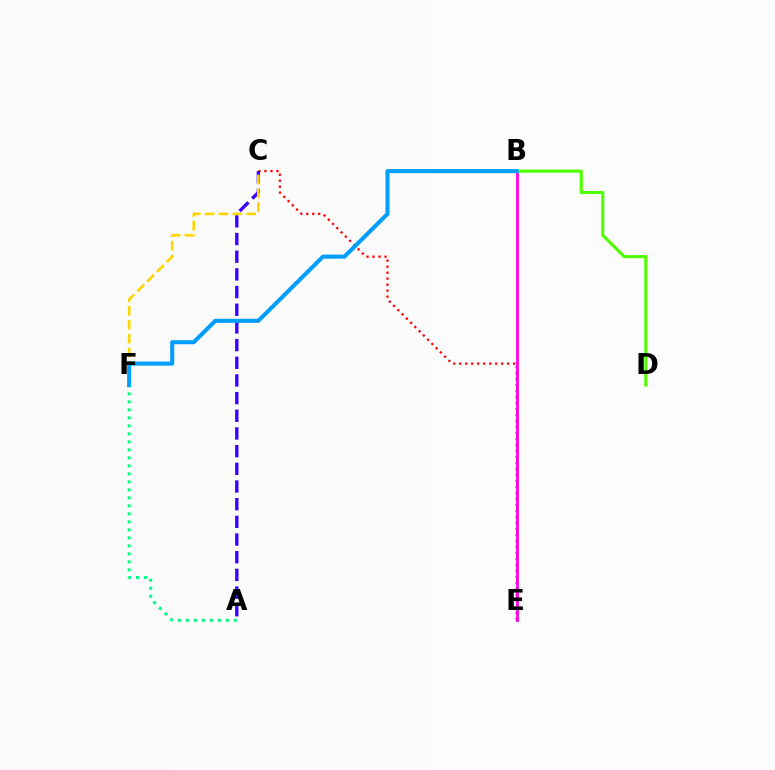{('C', 'E'): [{'color': '#ff0000', 'line_style': 'dotted', 'thickness': 1.63}], ('A', 'C'): [{'color': '#3700ff', 'line_style': 'dashed', 'thickness': 2.4}], ('B', 'E'): [{'color': '#ff00ed', 'line_style': 'solid', 'thickness': 2.03}], ('A', 'F'): [{'color': '#00ff86', 'line_style': 'dotted', 'thickness': 2.17}], ('B', 'D'): [{'color': '#4fff00', 'line_style': 'solid', 'thickness': 2.23}], ('C', 'F'): [{'color': '#ffd500', 'line_style': 'dashed', 'thickness': 1.88}], ('B', 'F'): [{'color': '#009eff', 'line_style': 'solid', 'thickness': 2.93}]}